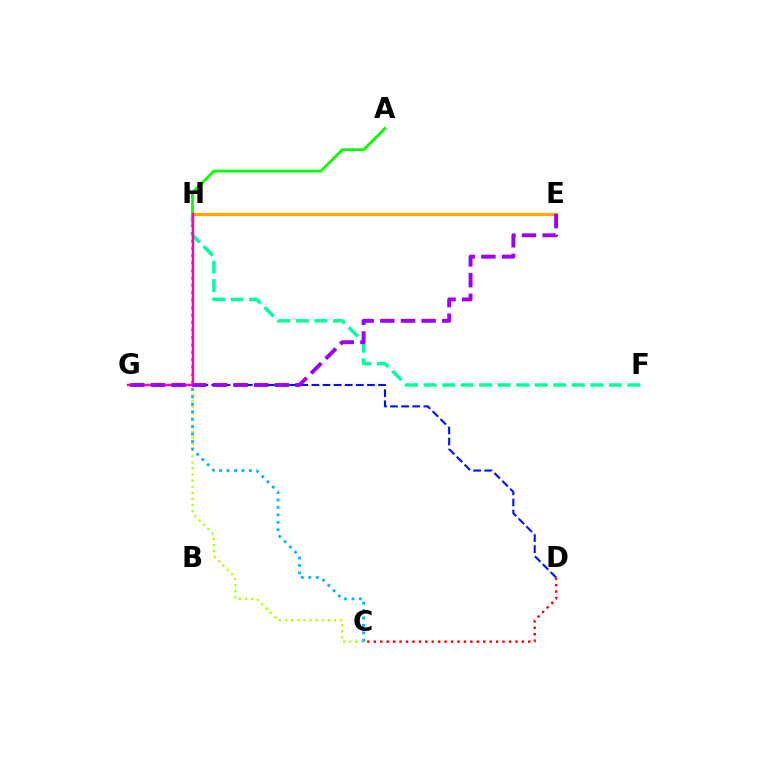{('C', 'D'): [{'color': '#ff0000', 'line_style': 'dotted', 'thickness': 1.75}], ('F', 'H'): [{'color': '#00ff9d', 'line_style': 'dashed', 'thickness': 2.52}], ('D', 'G'): [{'color': '#0010ff', 'line_style': 'dashed', 'thickness': 1.51}], ('C', 'H'): [{'color': '#b3ff00', 'line_style': 'dotted', 'thickness': 1.66}, {'color': '#00b5ff', 'line_style': 'dotted', 'thickness': 2.02}], ('A', 'H'): [{'color': '#08ff00', 'line_style': 'solid', 'thickness': 2.02}], ('E', 'H'): [{'color': '#ffa500', 'line_style': 'solid', 'thickness': 2.36}], ('G', 'H'): [{'color': '#ff00bd', 'line_style': 'solid', 'thickness': 1.73}], ('E', 'G'): [{'color': '#9b00ff', 'line_style': 'dashed', 'thickness': 2.81}]}